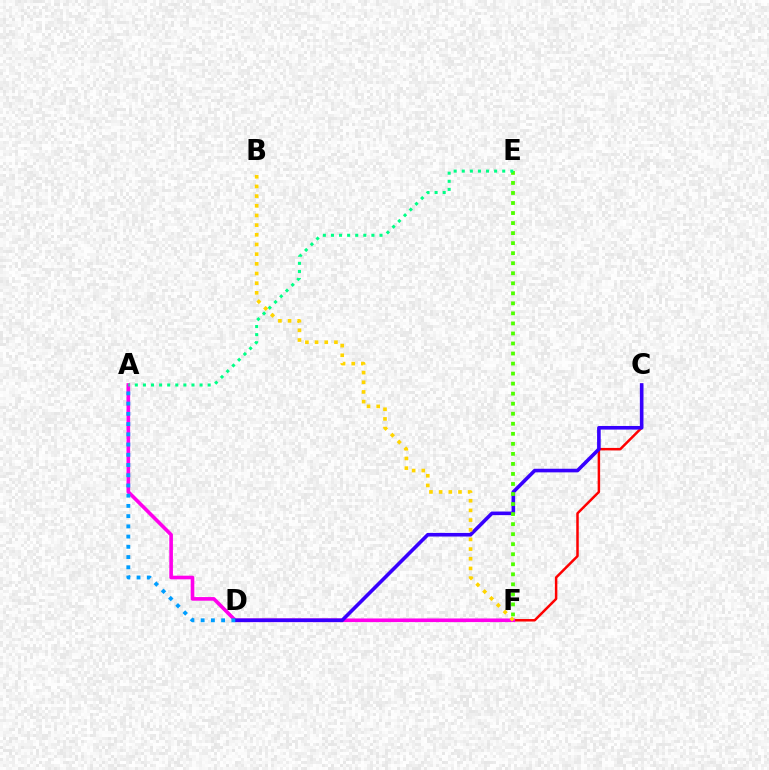{('C', 'D'): [{'color': '#ff0000', 'line_style': 'solid', 'thickness': 1.79}, {'color': '#3700ff', 'line_style': 'solid', 'thickness': 2.6}], ('A', 'F'): [{'color': '#ff00ed', 'line_style': 'solid', 'thickness': 2.61}], ('E', 'F'): [{'color': '#4fff00', 'line_style': 'dotted', 'thickness': 2.73}], ('A', 'E'): [{'color': '#00ff86', 'line_style': 'dotted', 'thickness': 2.2}], ('B', 'F'): [{'color': '#ffd500', 'line_style': 'dotted', 'thickness': 2.63}], ('A', 'D'): [{'color': '#009eff', 'line_style': 'dotted', 'thickness': 2.78}]}